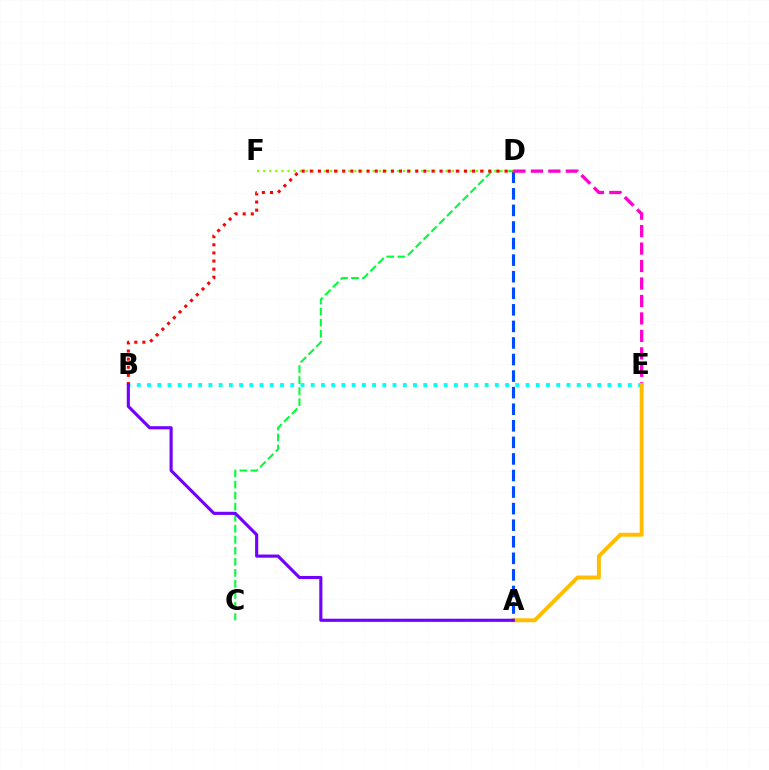{('A', 'D'): [{'color': '#004bff', 'line_style': 'dashed', 'thickness': 2.25}], ('C', 'D'): [{'color': '#00ff39', 'line_style': 'dashed', 'thickness': 1.5}], ('D', 'F'): [{'color': '#84ff00', 'line_style': 'dotted', 'thickness': 1.65}], ('B', 'E'): [{'color': '#00fff6', 'line_style': 'dotted', 'thickness': 2.78}], ('B', 'D'): [{'color': '#ff0000', 'line_style': 'dotted', 'thickness': 2.2}], ('D', 'E'): [{'color': '#ff00cf', 'line_style': 'dashed', 'thickness': 2.37}], ('A', 'E'): [{'color': '#ffbd00', 'line_style': 'solid', 'thickness': 2.84}], ('A', 'B'): [{'color': '#7200ff', 'line_style': 'solid', 'thickness': 2.25}]}